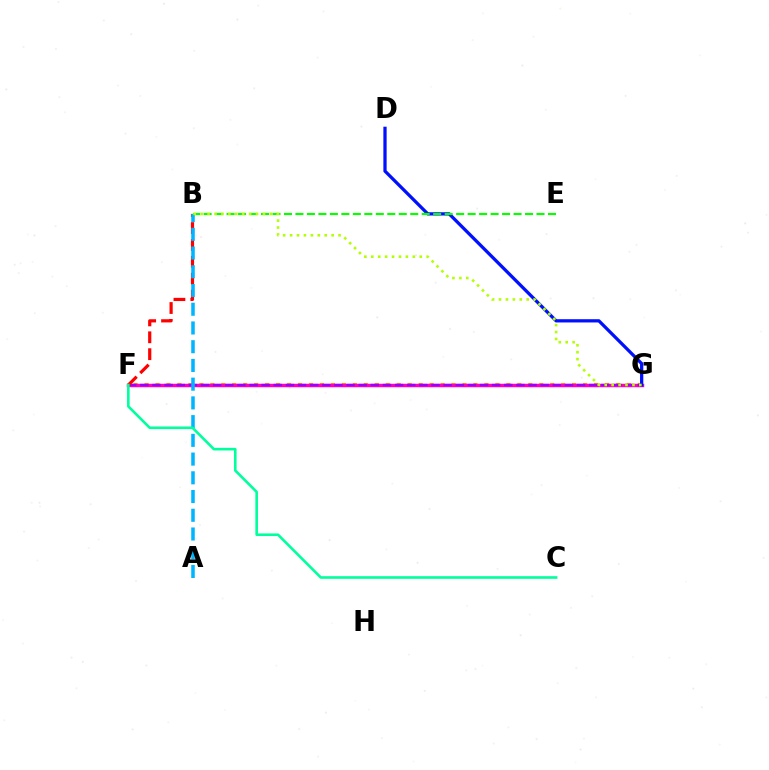{('F', 'G'): [{'color': '#ffa500', 'line_style': 'dotted', 'thickness': 2.98}, {'color': '#ff00bd', 'line_style': 'solid', 'thickness': 2.49}, {'color': '#9b00ff', 'line_style': 'dashed', 'thickness': 1.65}], ('D', 'G'): [{'color': '#0010ff', 'line_style': 'solid', 'thickness': 2.35}], ('B', 'F'): [{'color': '#ff0000', 'line_style': 'dashed', 'thickness': 2.29}], ('A', 'B'): [{'color': '#00b5ff', 'line_style': 'dashed', 'thickness': 2.54}], ('B', 'E'): [{'color': '#08ff00', 'line_style': 'dashed', 'thickness': 1.56}], ('C', 'F'): [{'color': '#00ff9d', 'line_style': 'solid', 'thickness': 1.88}], ('B', 'G'): [{'color': '#b3ff00', 'line_style': 'dotted', 'thickness': 1.88}]}